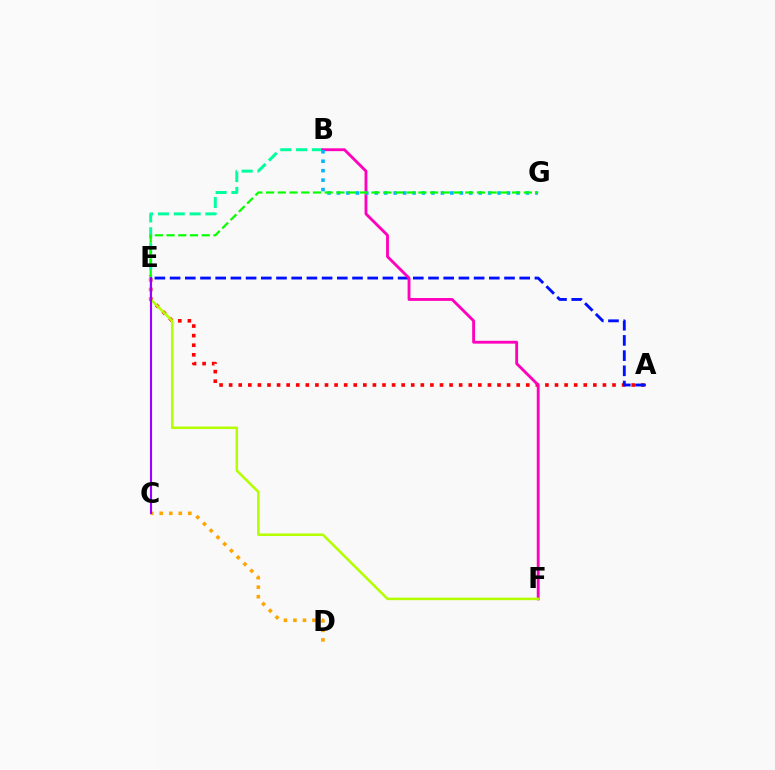{('B', 'E'): [{'color': '#00ff9d', 'line_style': 'dashed', 'thickness': 2.15}], ('C', 'D'): [{'color': '#ffa500', 'line_style': 'dotted', 'thickness': 2.59}], ('A', 'E'): [{'color': '#ff0000', 'line_style': 'dotted', 'thickness': 2.6}, {'color': '#0010ff', 'line_style': 'dashed', 'thickness': 2.07}], ('B', 'F'): [{'color': '#ff00bd', 'line_style': 'solid', 'thickness': 2.05}], ('B', 'G'): [{'color': '#00b5ff', 'line_style': 'dotted', 'thickness': 2.57}], ('E', 'G'): [{'color': '#08ff00', 'line_style': 'dashed', 'thickness': 1.59}], ('E', 'F'): [{'color': '#b3ff00', 'line_style': 'solid', 'thickness': 1.82}], ('C', 'E'): [{'color': '#9b00ff', 'line_style': 'solid', 'thickness': 1.53}]}